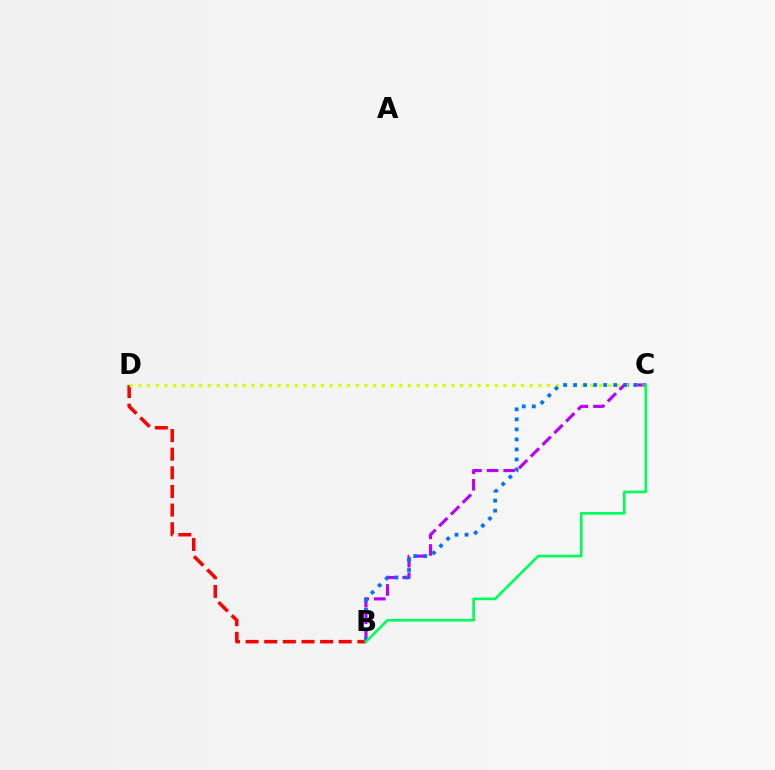{('B', 'D'): [{'color': '#ff0000', 'line_style': 'dashed', 'thickness': 2.53}], ('B', 'C'): [{'color': '#b900ff', 'line_style': 'dashed', 'thickness': 2.26}, {'color': '#0074ff', 'line_style': 'dotted', 'thickness': 2.72}, {'color': '#00ff5c', 'line_style': 'solid', 'thickness': 1.92}], ('C', 'D'): [{'color': '#d1ff00', 'line_style': 'dotted', 'thickness': 2.36}]}